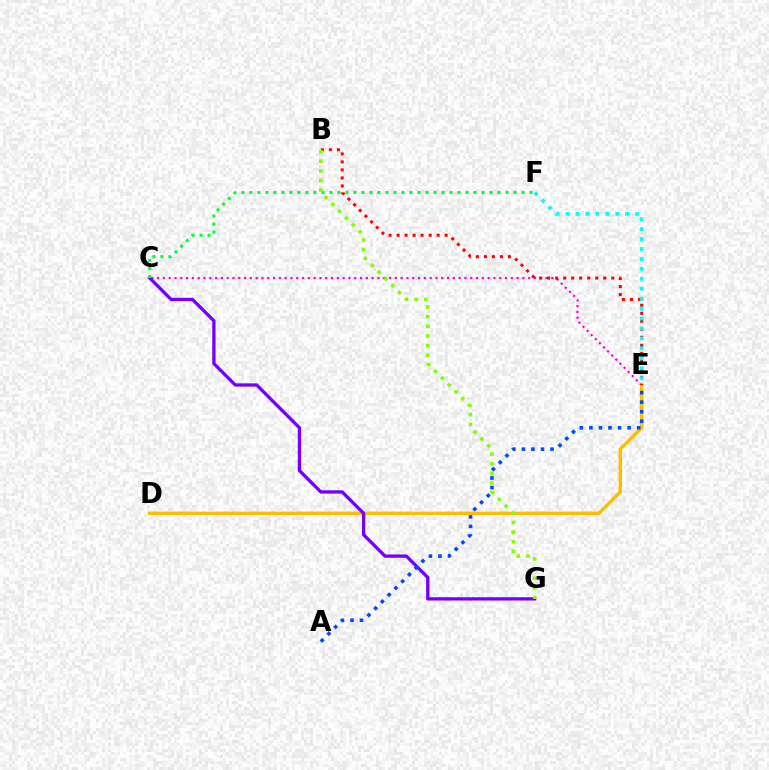{('C', 'E'): [{'color': '#ff00cf', 'line_style': 'dotted', 'thickness': 1.58}], ('D', 'E'): [{'color': '#ffbd00', 'line_style': 'solid', 'thickness': 2.47}], ('B', 'E'): [{'color': '#ff0000', 'line_style': 'dotted', 'thickness': 2.18}], ('C', 'G'): [{'color': '#7200ff', 'line_style': 'solid', 'thickness': 2.37}], ('C', 'F'): [{'color': '#00ff39', 'line_style': 'dotted', 'thickness': 2.18}], ('B', 'G'): [{'color': '#84ff00', 'line_style': 'dotted', 'thickness': 2.62}], ('A', 'E'): [{'color': '#004bff', 'line_style': 'dotted', 'thickness': 2.59}], ('E', 'F'): [{'color': '#00fff6', 'line_style': 'dotted', 'thickness': 2.7}]}